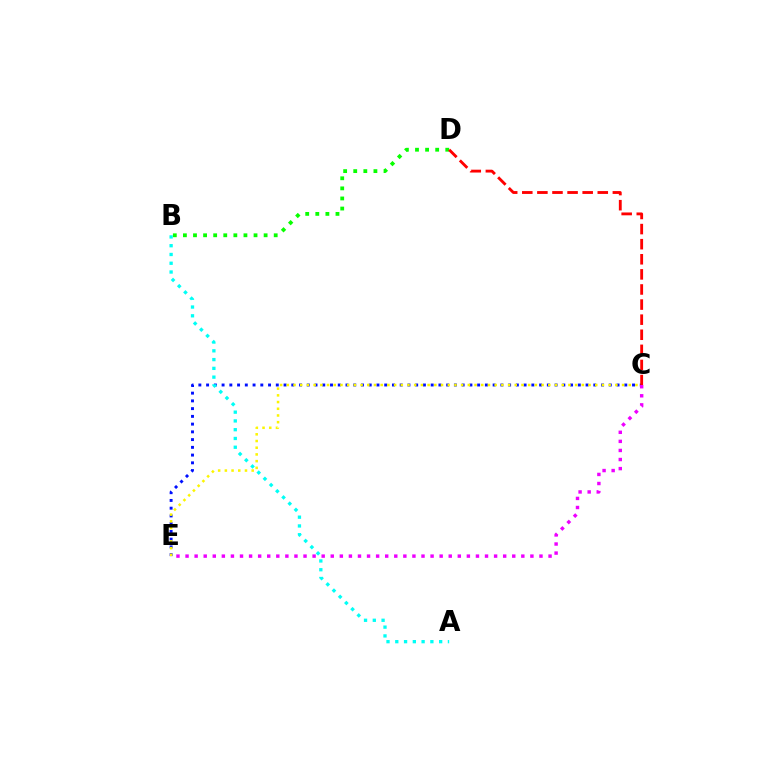{('C', 'E'): [{'color': '#0010ff', 'line_style': 'dotted', 'thickness': 2.1}, {'color': '#fcf500', 'line_style': 'dotted', 'thickness': 1.82}, {'color': '#ee00ff', 'line_style': 'dotted', 'thickness': 2.47}], ('B', 'D'): [{'color': '#08ff00', 'line_style': 'dotted', 'thickness': 2.74}], ('C', 'D'): [{'color': '#ff0000', 'line_style': 'dashed', 'thickness': 2.05}], ('A', 'B'): [{'color': '#00fff6', 'line_style': 'dotted', 'thickness': 2.38}]}